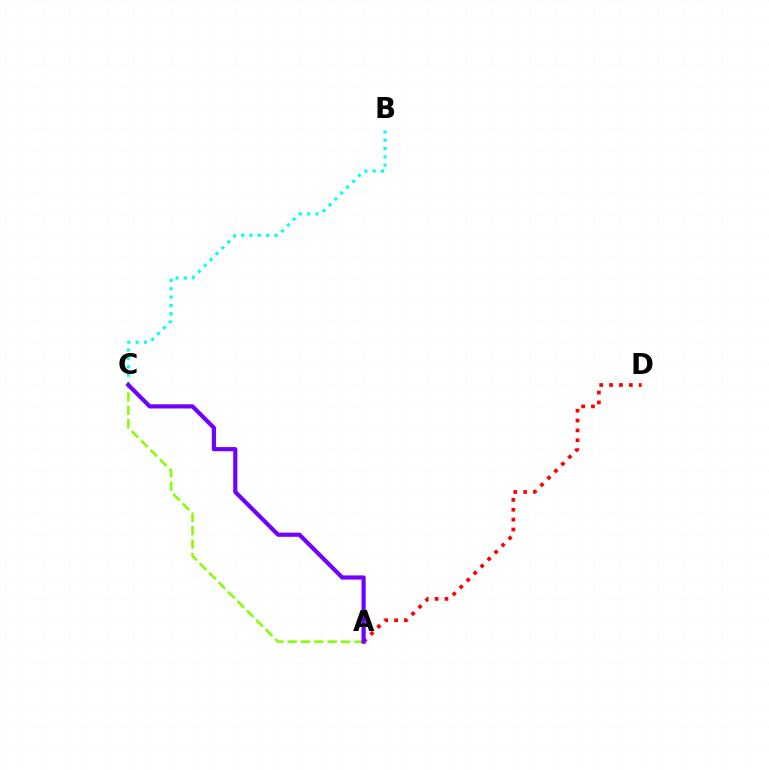{('A', 'D'): [{'color': '#ff0000', 'line_style': 'dotted', 'thickness': 2.68}], ('B', 'C'): [{'color': '#00fff6', 'line_style': 'dotted', 'thickness': 2.26}], ('A', 'C'): [{'color': '#84ff00', 'line_style': 'dashed', 'thickness': 1.82}, {'color': '#7200ff', 'line_style': 'solid', 'thickness': 3.0}]}